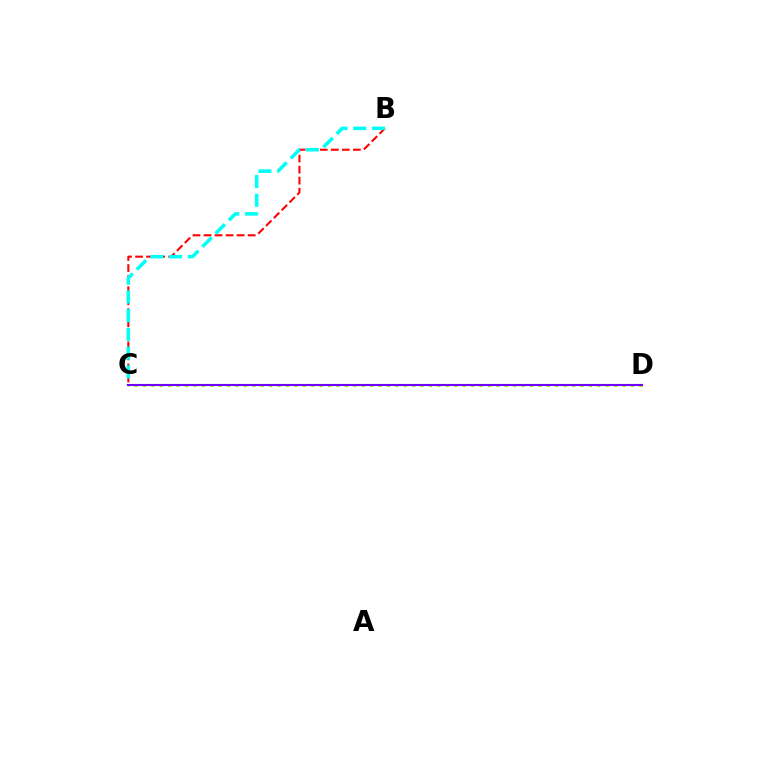{('B', 'C'): [{'color': '#ff0000', 'line_style': 'dashed', 'thickness': 1.5}, {'color': '#00fff6', 'line_style': 'dashed', 'thickness': 2.55}], ('C', 'D'): [{'color': '#84ff00', 'line_style': 'dotted', 'thickness': 2.29}, {'color': '#7200ff', 'line_style': 'solid', 'thickness': 1.51}]}